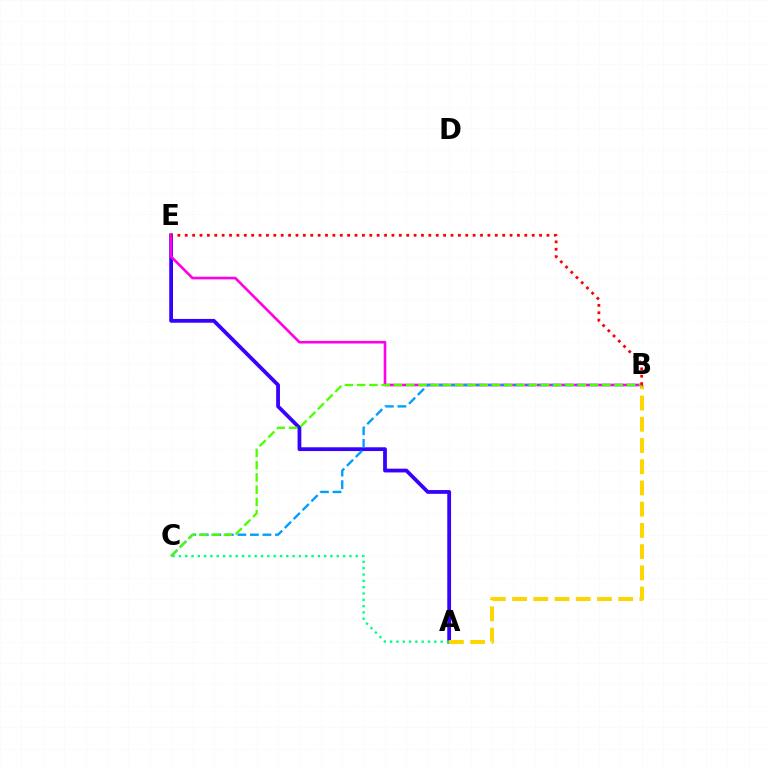{('A', 'E'): [{'color': '#3700ff', 'line_style': 'solid', 'thickness': 2.72}], ('A', 'B'): [{'color': '#ffd500', 'line_style': 'dashed', 'thickness': 2.88}], ('A', 'C'): [{'color': '#00ff86', 'line_style': 'dotted', 'thickness': 1.72}], ('B', 'E'): [{'color': '#ff00ed', 'line_style': 'solid', 'thickness': 1.9}, {'color': '#ff0000', 'line_style': 'dotted', 'thickness': 2.01}], ('B', 'C'): [{'color': '#009eff', 'line_style': 'dashed', 'thickness': 1.7}, {'color': '#4fff00', 'line_style': 'dashed', 'thickness': 1.67}]}